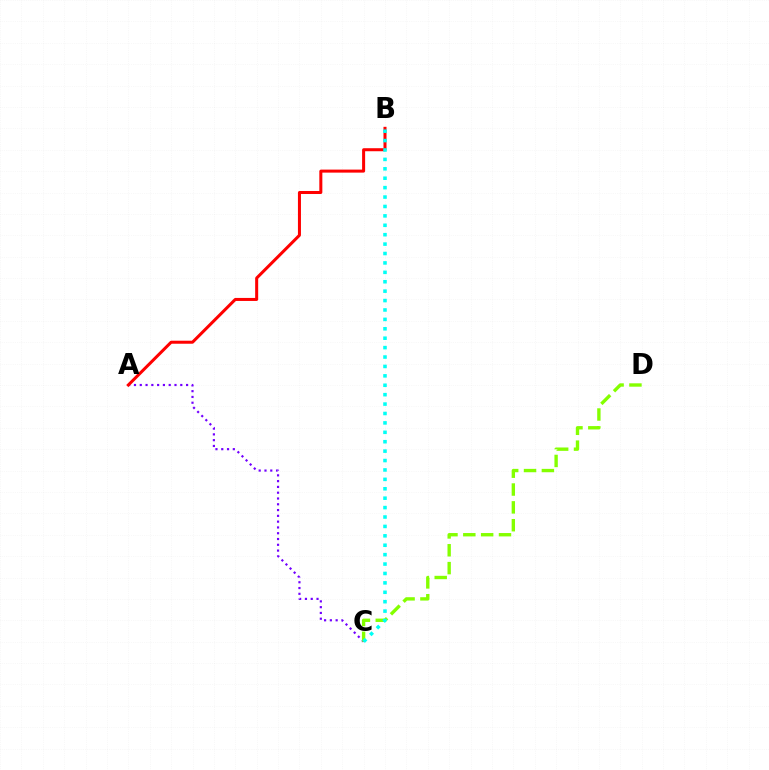{('A', 'C'): [{'color': '#7200ff', 'line_style': 'dotted', 'thickness': 1.57}], ('A', 'B'): [{'color': '#ff0000', 'line_style': 'solid', 'thickness': 2.18}], ('C', 'D'): [{'color': '#84ff00', 'line_style': 'dashed', 'thickness': 2.42}], ('B', 'C'): [{'color': '#00fff6', 'line_style': 'dotted', 'thickness': 2.56}]}